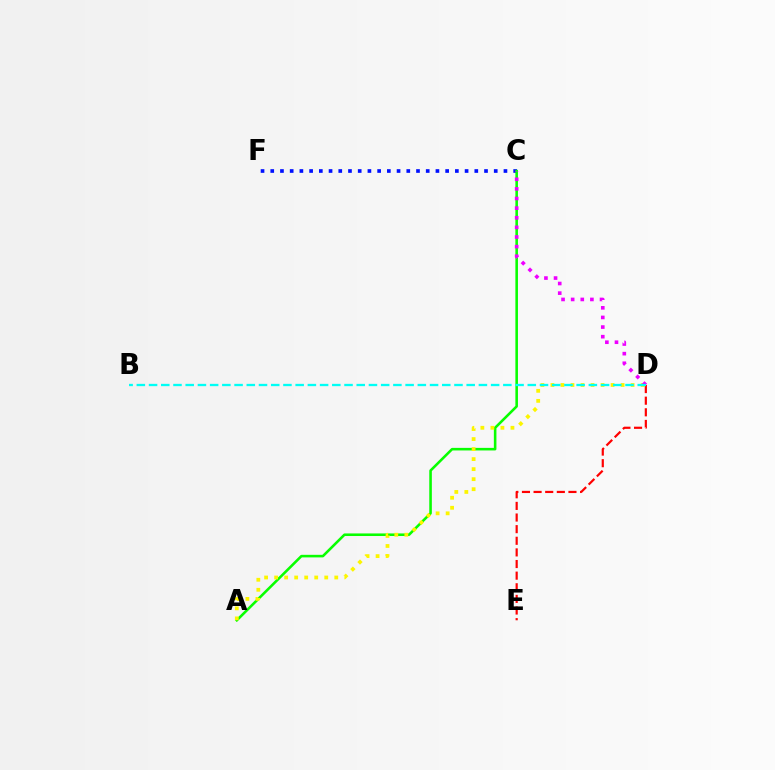{('C', 'F'): [{'color': '#0010ff', 'line_style': 'dotted', 'thickness': 2.64}], ('A', 'C'): [{'color': '#08ff00', 'line_style': 'solid', 'thickness': 1.86}], ('D', 'E'): [{'color': '#ff0000', 'line_style': 'dashed', 'thickness': 1.58}], ('A', 'D'): [{'color': '#fcf500', 'line_style': 'dotted', 'thickness': 2.72}], ('C', 'D'): [{'color': '#ee00ff', 'line_style': 'dotted', 'thickness': 2.61}], ('B', 'D'): [{'color': '#00fff6', 'line_style': 'dashed', 'thickness': 1.66}]}